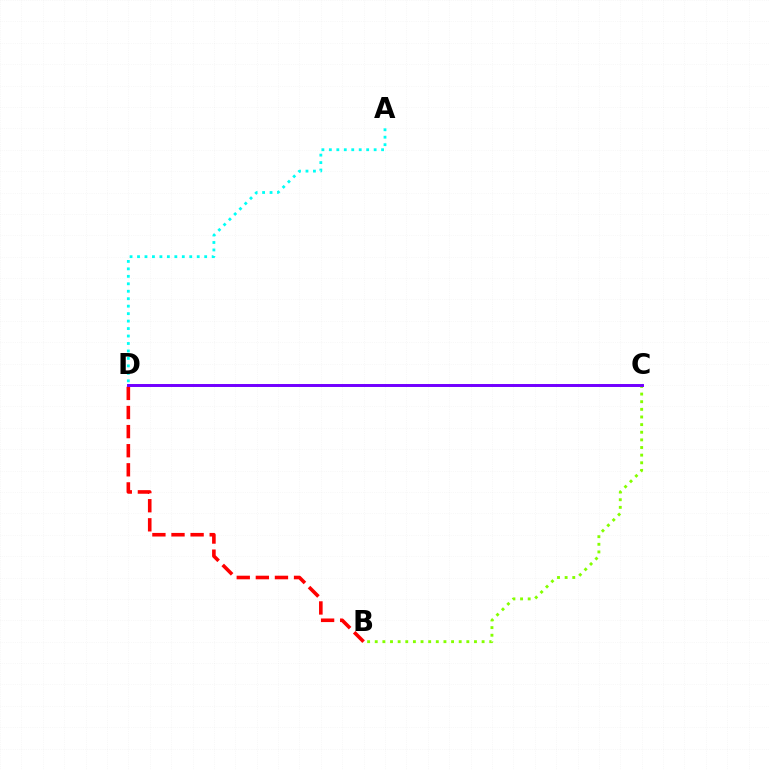{('B', 'C'): [{'color': '#84ff00', 'line_style': 'dotted', 'thickness': 2.07}], ('B', 'D'): [{'color': '#ff0000', 'line_style': 'dashed', 'thickness': 2.59}], ('C', 'D'): [{'color': '#7200ff', 'line_style': 'solid', 'thickness': 2.13}], ('A', 'D'): [{'color': '#00fff6', 'line_style': 'dotted', 'thickness': 2.03}]}